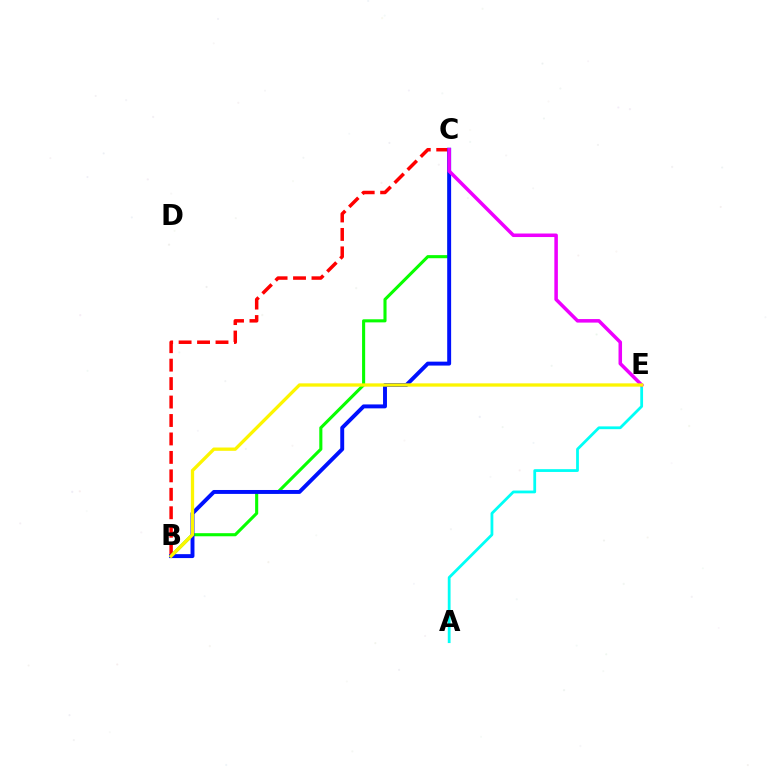{('B', 'C'): [{'color': '#ff0000', 'line_style': 'dashed', 'thickness': 2.51}, {'color': '#08ff00', 'line_style': 'solid', 'thickness': 2.23}, {'color': '#0010ff', 'line_style': 'solid', 'thickness': 2.83}], ('A', 'E'): [{'color': '#00fff6', 'line_style': 'solid', 'thickness': 2.0}], ('C', 'E'): [{'color': '#ee00ff', 'line_style': 'solid', 'thickness': 2.54}], ('B', 'E'): [{'color': '#fcf500', 'line_style': 'solid', 'thickness': 2.37}]}